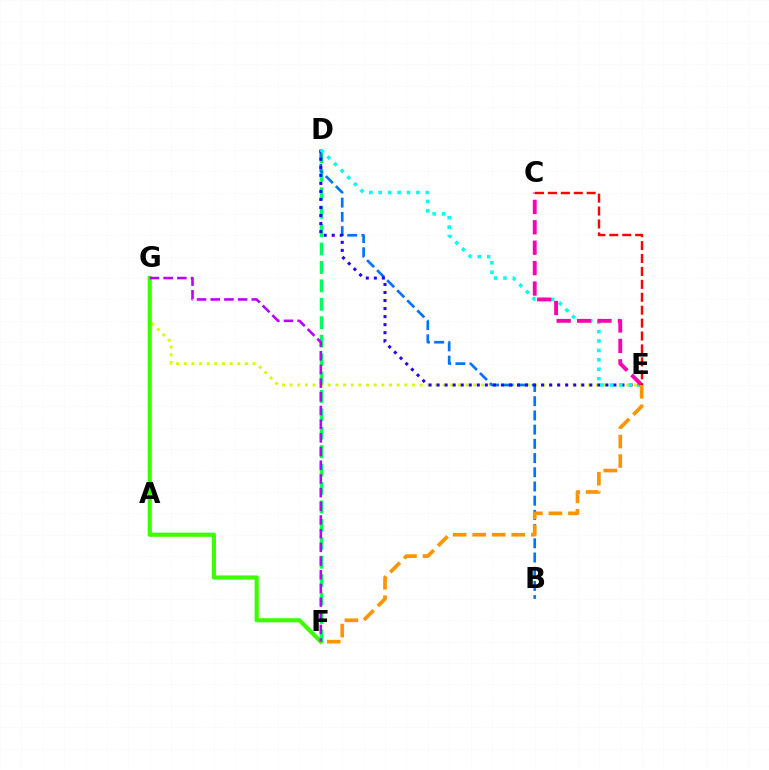{('E', 'G'): [{'color': '#d1ff00', 'line_style': 'dotted', 'thickness': 2.08}], ('F', 'G'): [{'color': '#3dff00', 'line_style': 'solid', 'thickness': 3.0}, {'color': '#b900ff', 'line_style': 'dashed', 'thickness': 1.86}], ('D', 'F'): [{'color': '#00ff5c', 'line_style': 'dashed', 'thickness': 2.5}], ('B', 'D'): [{'color': '#0074ff', 'line_style': 'dashed', 'thickness': 1.93}], ('D', 'E'): [{'color': '#2500ff', 'line_style': 'dotted', 'thickness': 2.18}, {'color': '#00fff6', 'line_style': 'dotted', 'thickness': 2.56}], ('C', 'E'): [{'color': '#ff00ac', 'line_style': 'dashed', 'thickness': 2.77}, {'color': '#ff0000', 'line_style': 'dashed', 'thickness': 1.76}], ('E', 'F'): [{'color': '#ff9400', 'line_style': 'dashed', 'thickness': 2.65}]}